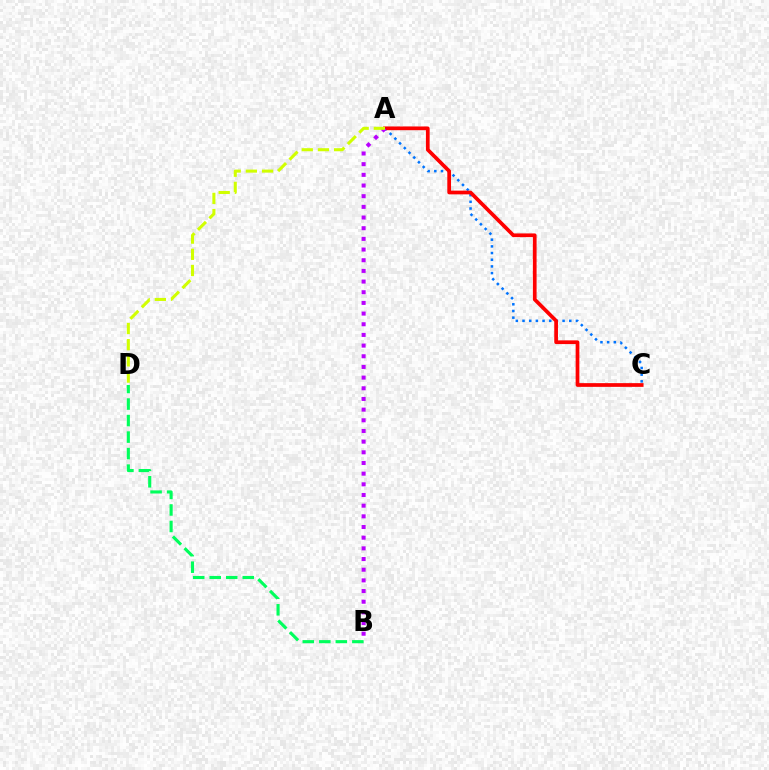{('A', 'C'): [{'color': '#0074ff', 'line_style': 'dotted', 'thickness': 1.81}, {'color': '#ff0000', 'line_style': 'solid', 'thickness': 2.68}], ('B', 'D'): [{'color': '#00ff5c', 'line_style': 'dashed', 'thickness': 2.24}], ('A', 'B'): [{'color': '#b900ff', 'line_style': 'dotted', 'thickness': 2.9}], ('A', 'D'): [{'color': '#d1ff00', 'line_style': 'dashed', 'thickness': 2.2}]}